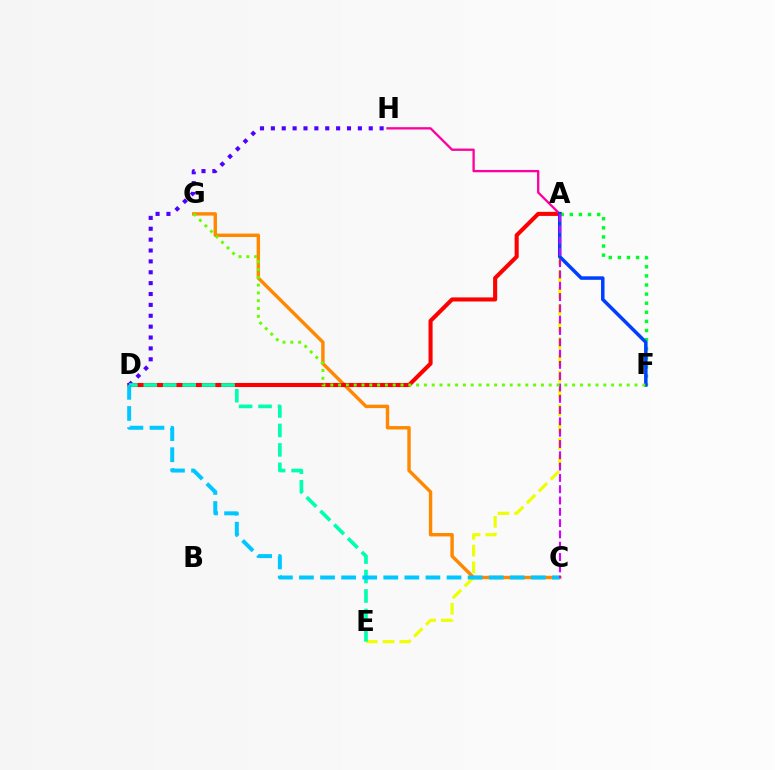{('C', 'G'): [{'color': '#ff8800', 'line_style': 'solid', 'thickness': 2.46}], ('A', 'D'): [{'color': '#ff0000', 'line_style': 'solid', 'thickness': 2.93}], ('D', 'H'): [{'color': '#4f00ff', 'line_style': 'dotted', 'thickness': 2.96}], ('A', 'E'): [{'color': '#eeff00', 'line_style': 'dashed', 'thickness': 2.28}], ('D', 'E'): [{'color': '#00ffaf', 'line_style': 'dashed', 'thickness': 2.64}], ('A', 'H'): [{'color': '#ff00a0', 'line_style': 'solid', 'thickness': 1.67}], ('C', 'D'): [{'color': '#00c7ff', 'line_style': 'dashed', 'thickness': 2.86}], ('A', 'F'): [{'color': '#00ff27', 'line_style': 'dotted', 'thickness': 2.47}, {'color': '#003fff', 'line_style': 'solid', 'thickness': 2.52}], ('A', 'C'): [{'color': '#d600ff', 'line_style': 'dashed', 'thickness': 1.54}], ('F', 'G'): [{'color': '#66ff00', 'line_style': 'dotted', 'thickness': 2.12}]}